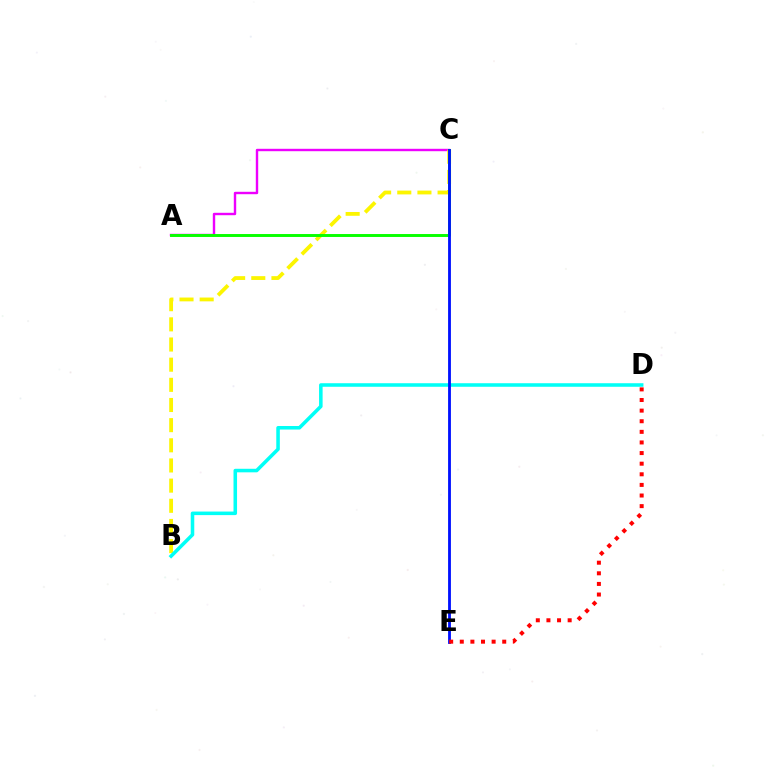{('A', 'C'): [{'color': '#ee00ff', 'line_style': 'solid', 'thickness': 1.73}, {'color': '#08ff00', 'line_style': 'solid', 'thickness': 2.11}], ('B', 'C'): [{'color': '#fcf500', 'line_style': 'dashed', 'thickness': 2.74}], ('B', 'D'): [{'color': '#00fff6', 'line_style': 'solid', 'thickness': 2.56}], ('C', 'E'): [{'color': '#0010ff', 'line_style': 'solid', 'thickness': 2.04}], ('D', 'E'): [{'color': '#ff0000', 'line_style': 'dotted', 'thickness': 2.88}]}